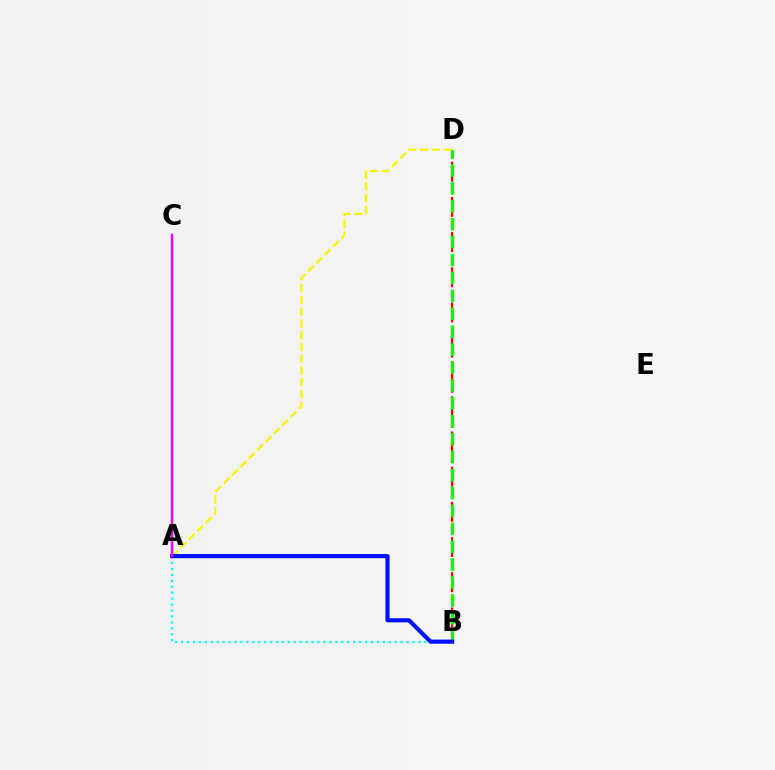{('A', 'B'): [{'color': '#00fff6', 'line_style': 'dotted', 'thickness': 1.61}, {'color': '#0010ff', 'line_style': 'solid', 'thickness': 2.99}], ('B', 'D'): [{'color': '#ff0000', 'line_style': 'dashed', 'thickness': 1.59}, {'color': '#08ff00', 'line_style': 'dashed', 'thickness': 2.43}], ('A', 'D'): [{'color': '#fcf500', 'line_style': 'dashed', 'thickness': 1.6}], ('A', 'C'): [{'color': '#ee00ff', 'line_style': 'solid', 'thickness': 1.78}]}